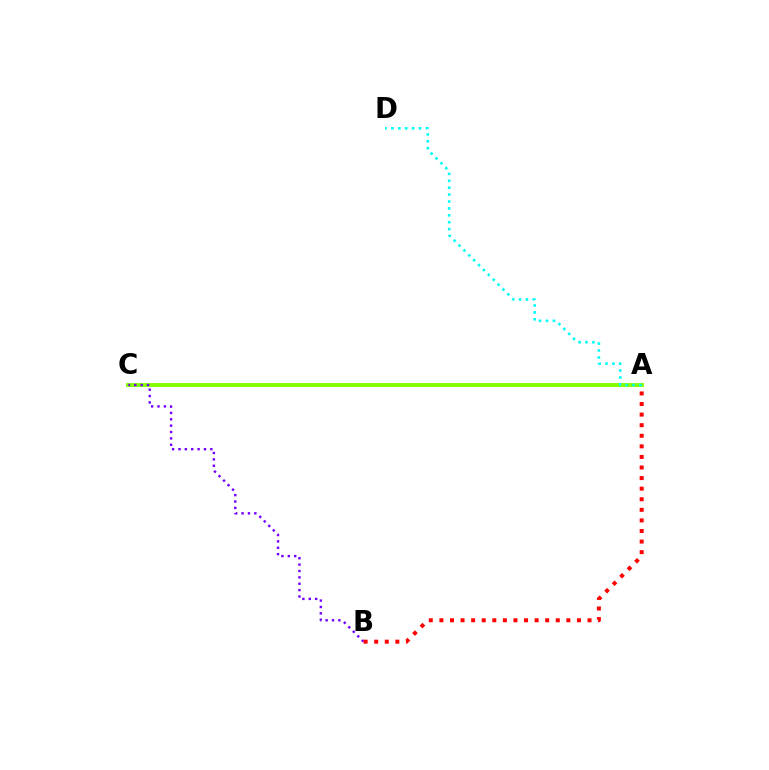{('A', 'C'): [{'color': '#84ff00', 'line_style': 'solid', 'thickness': 2.81}], ('B', 'C'): [{'color': '#7200ff', 'line_style': 'dotted', 'thickness': 1.73}], ('A', 'D'): [{'color': '#00fff6', 'line_style': 'dotted', 'thickness': 1.88}], ('A', 'B'): [{'color': '#ff0000', 'line_style': 'dotted', 'thickness': 2.87}]}